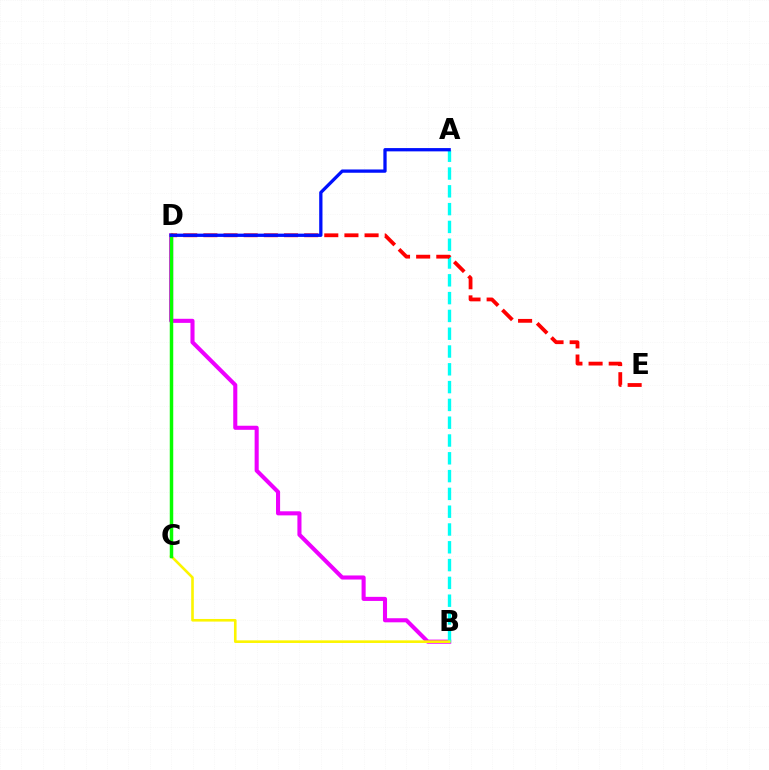{('B', 'D'): [{'color': '#ee00ff', 'line_style': 'solid', 'thickness': 2.94}], ('A', 'B'): [{'color': '#00fff6', 'line_style': 'dashed', 'thickness': 2.42}], ('D', 'E'): [{'color': '#ff0000', 'line_style': 'dashed', 'thickness': 2.74}], ('B', 'C'): [{'color': '#fcf500', 'line_style': 'solid', 'thickness': 1.88}], ('C', 'D'): [{'color': '#08ff00', 'line_style': 'solid', 'thickness': 2.51}], ('A', 'D'): [{'color': '#0010ff', 'line_style': 'solid', 'thickness': 2.36}]}